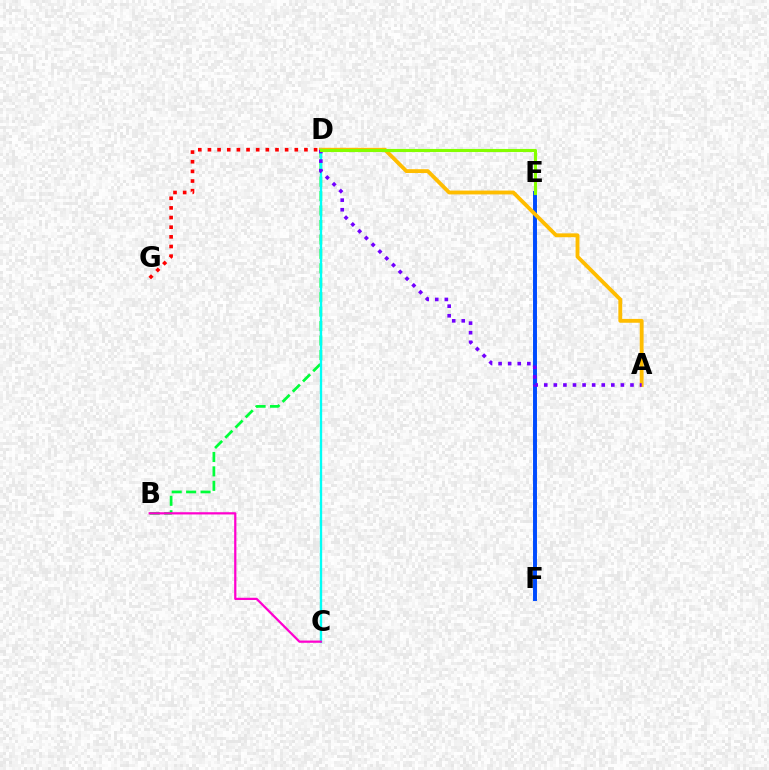{('B', 'D'): [{'color': '#00ff39', 'line_style': 'dashed', 'thickness': 1.96}], ('E', 'F'): [{'color': '#004bff', 'line_style': 'solid', 'thickness': 2.85}], ('A', 'D'): [{'color': '#ffbd00', 'line_style': 'solid', 'thickness': 2.77}, {'color': '#7200ff', 'line_style': 'dotted', 'thickness': 2.6}], ('D', 'G'): [{'color': '#ff0000', 'line_style': 'dotted', 'thickness': 2.62}], ('C', 'D'): [{'color': '#00fff6', 'line_style': 'solid', 'thickness': 1.68}], ('B', 'C'): [{'color': '#ff00cf', 'line_style': 'solid', 'thickness': 1.61}], ('D', 'E'): [{'color': '#84ff00', 'line_style': 'solid', 'thickness': 2.24}]}